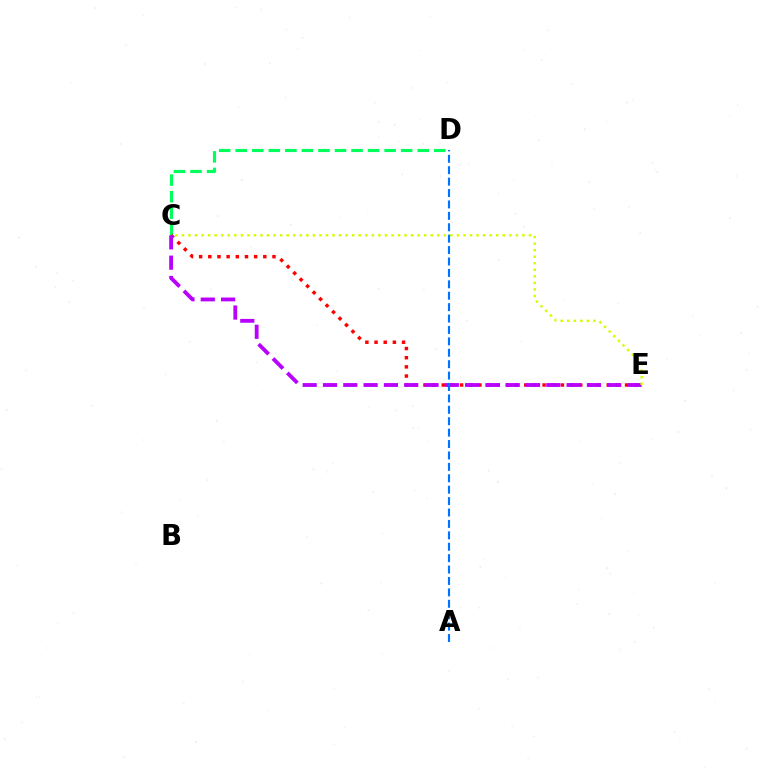{('C', 'D'): [{'color': '#00ff5c', 'line_style': 'dashed', 'thickness': 2.25}], ('C', 'E'): [{'color': '#ff0000', 'line_style': 'dotted', 'thickness': 2.49}, {'color': '#b900ff', 'line_style': 'dashed', 'thickness': 2.76}, {'color': '#d1ff00', 'line_style': 'dotted', 'thickness': 1.78}], ('A', 'D'): [{'color': '#0074ff', 'line_style': 'dashed', 'thickness': 1.55}]}